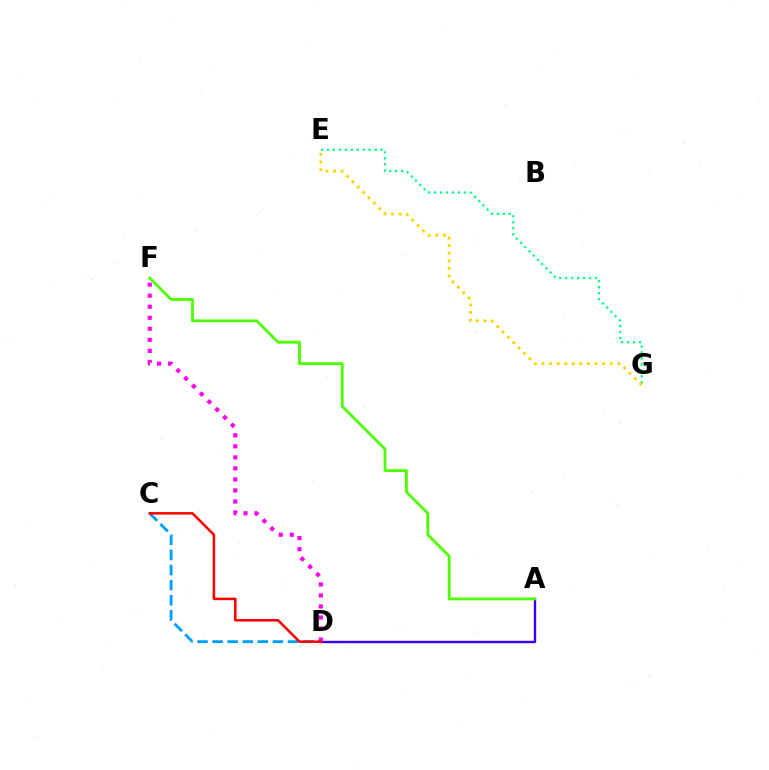{('C', 'D'): [{'color': '#009eff', 'line_style': 'dashed', 'thickness': 2.05}, {'color': '#ff0000', 'line_style': 'solid', 'thickness': 1.83}], ('E', 'G'): [{'color': '#00ff86', 'line_style': 'dotted', 'thickness': 1.62}, {'color': '#ffd500', 'line_style': 'dotted', 'thickness': 2.06}], ('A', 'D'): [{'color': '#3700ff', 'line_style': 'solid', 'thickness': 1.71}], ('A', 'F'): [{'color': '#4fff00', 'line_style': 'solid', 'thickness': 2.04}], ('D', 'F'): [{'color': '#ff00ed', 'line_style': 'dotted', 'thickness': 3.0}]}